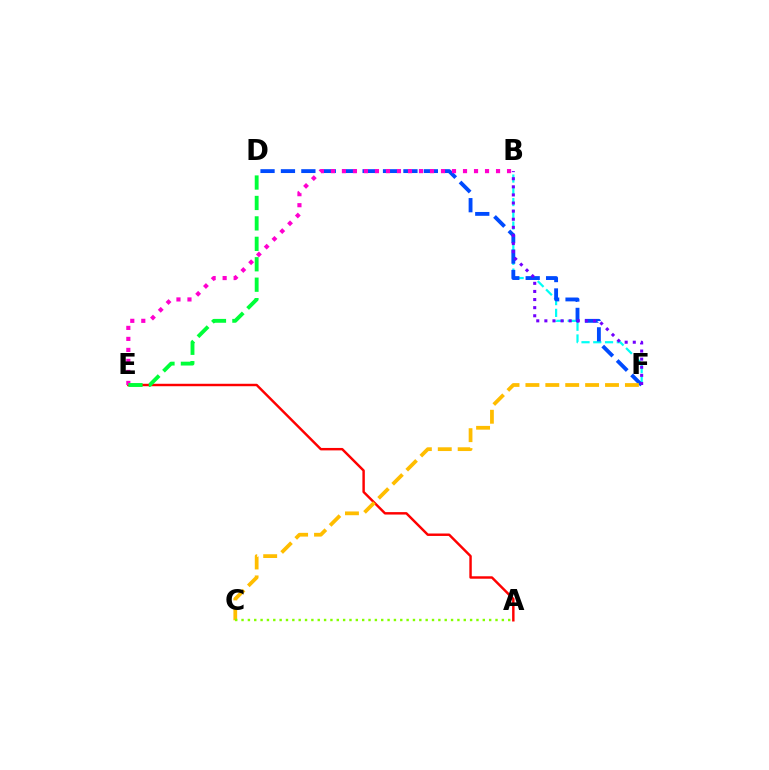{('B', 'F'): [{'color': '#00fff6', 'line_style': 'dashed', 'thickness': 1.6}, {'color': '#7200ff', 'line_style': 'dotted', 'thickness': 2.2}], ('D', 'F'): [{'color': '#004bff', 'line_style': 'dashed', 'thickness': 2.77}], ('A', 'E'): [{'color': '#ff0000', 'line_style': 'solid', 'thickness': 1.76}], ('B', 'E'): [{'color': '#ff00cf', 'line_style': 'dotted', 'thickness': 2.99}], ('C', 'F'): [{'color': '#ffbd00', 'line_style': 'dashed', 'thickness': 2.7}], ('D', 'E'): [{'color': '#00ff39', 'line_style': 'dashed', 'thickness': 2.78}], ('A', 'C'): [{'color': '#84ff00', 'line_style': 'dotted', 'thickness': 1.73}]}